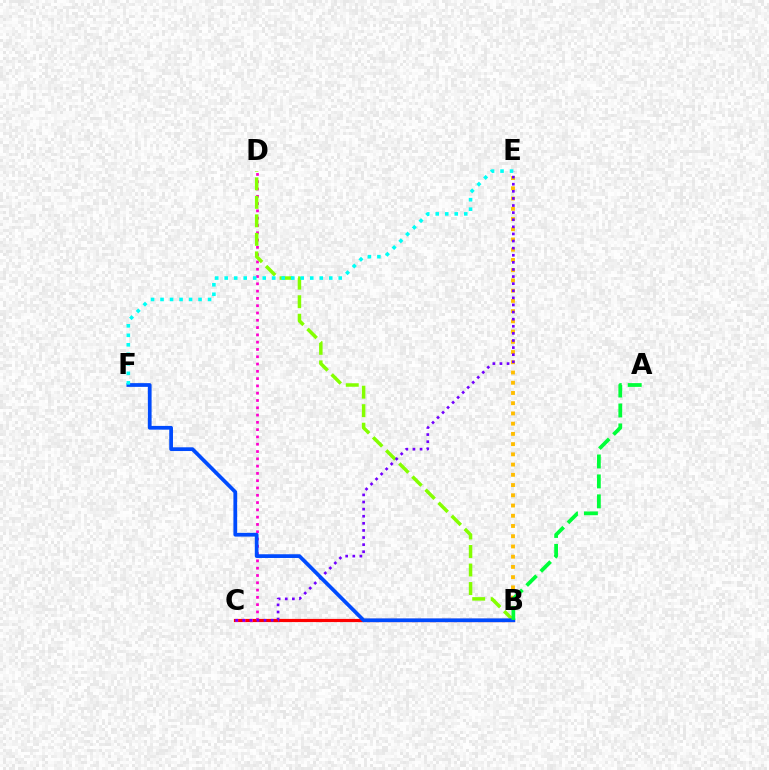{('B', 'C'): [{'color': '#ff0000', 'line_style': 'solid', 'thickness': 2.29}], ('C', 'D'): [{'color': '#ff00cf', 'line_style': 'dotted', 'thickness': 1.98}], ('B', 'D'): [{'color': '#84ff00', 'line_style': 'dashed', 'thickness': 2.51}], ('B', 'E'): [{'color': '#ffbd00', 'line_style': 'dotted', 'thickness': 2.78}], ('C', 'E'): [{'color': '#7200ff', 'line_style': 'dotted', 'thickness': 1.93}], ('B', 'F'): [{'color': '#004bff', 'line_style': 'solid', 'thickness': 2.69}], ('E', 'F'): [{'color': '#00fff6', 'line_style': 'dotted', 'thickness': 2.58}], ('A', 'B'): [{'color': '#00ff39', 'line_style': 'dashed', 'thickness': 2.71}]}